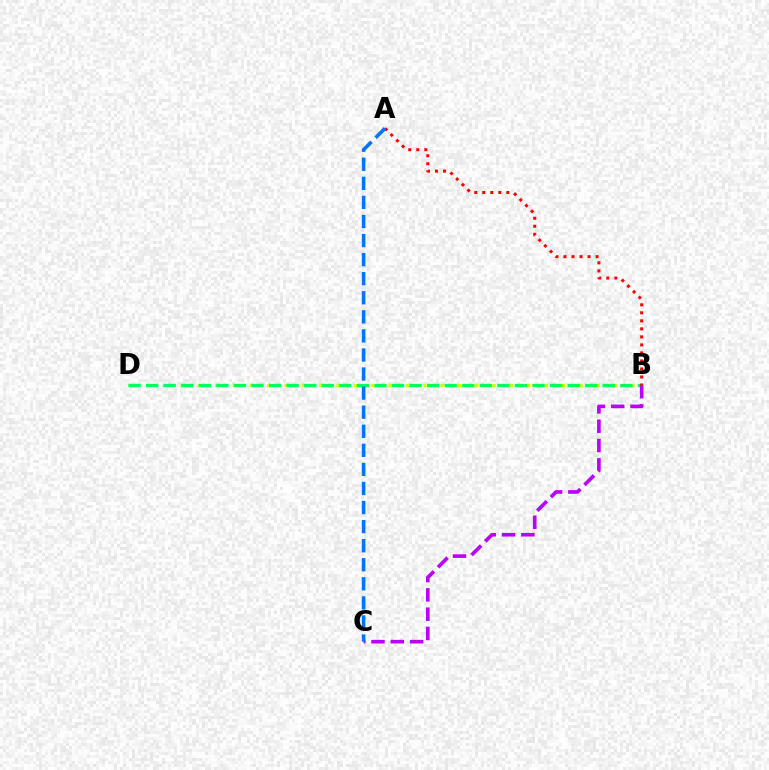{('B', 'D'): [{'color': '#d1ff00', 'line_style': 'dotted', 'thickness': 2.36}, {'color': '#00ff5c', 'line_style': 'dashed', 'thickness': 2.39}], ('B', 'C'): [{'color': '#b900ff', 'line_style': 'dashed', 'thickness': 2.62}], ('A', 'B'): [{'color': '#ff0000', 'line_style': 'dotted', 'thickness': 2.18}], ('A', 'C'): [{'color': '#0074ff', 'line_style': 'dashed', 'thickness': 2.59}]}